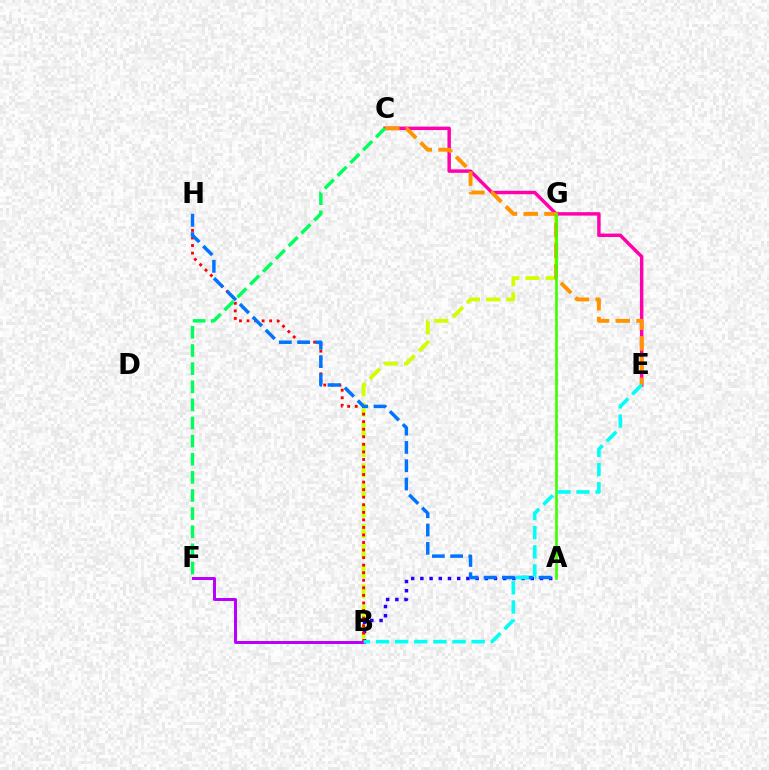{('B', 'G'): [{'color': '#d1ff00', 'line_style': 'dashed', 'thickness': 2.75}], ('A', 'B'): [{'color': '#2500ff', 'line_style': 'dotted', 'thickness': 2.5}], ('B', 'H'): [{'color': '#ff0000', 'line_style': 'dotted', 'thickness': 2.05}], ('C', 'E'): [{'color': '#ff00ac', 'line_style': 'solid', 'thickness': 2.48}, {'color': '#ff9400', 'line_style': 'dashed', 'thickness': 2.81}], ('A', 'H'): [{'color': '#0074ff', 'line_style': 'dashed', 'thickness': 2.49}], ('B', 'F'): [{'color': '#b900ff', 'line_style': 'solid', 'thickness': 2.15}], ('A', 'G'): [{'color': '#3dff00', 'line_style': 'solid', 'thickness': 1.91}], ('B', 'E'): [{'color': '#00fff6', 'line_style': 'dashed', 'thickness': 2.6}], ('C', 'F'): [{'color': '#00ff5c', 'line_style': 'dashed', 'thickness': 2.46}]}